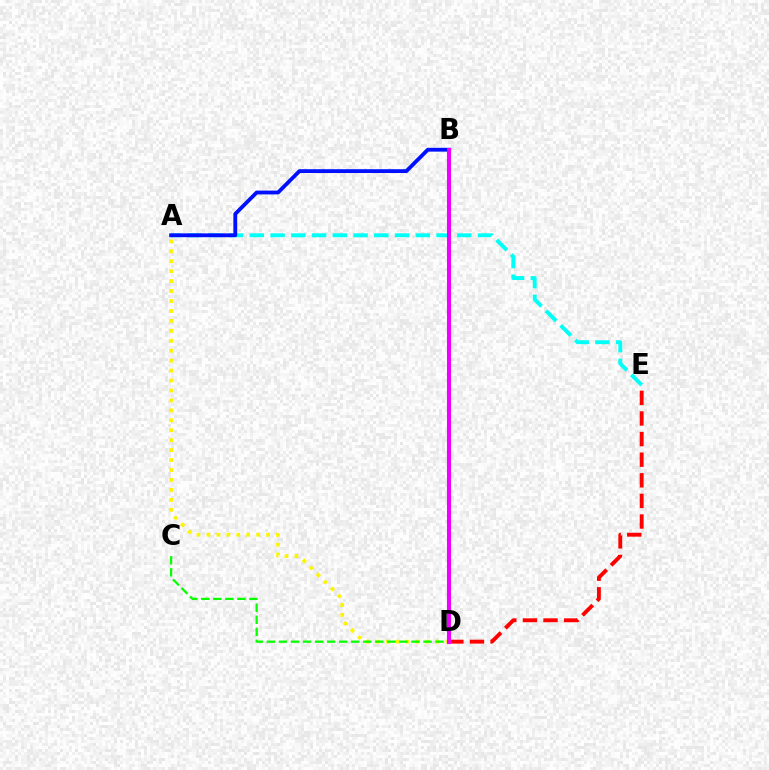{('A', 'D'): [{'color': '#fcf500', 'line_style': 'dotted', 'thickness': 2.7}], ('A', 'E'): [{'color': '#00fff6', 'line_style': 'dashed', 'thickness': 2.82}], ('A', 'B'): [{'color': '#0010ff', 'line_style': 'solid', 'thickness': 2.75}], ('D', 'E'): [{'color': '#ff0000', 'line_style': 'dashed', 'thickness': 2.8}], ('C', 'D'): [{'color': '#08ff00', 'line_style': 'dashed', 'thickness': 1.64}], ('B', 'D'): [{'color': '#ee00ff', 'line_style': 'solid', 'thickness': 2.94}]}